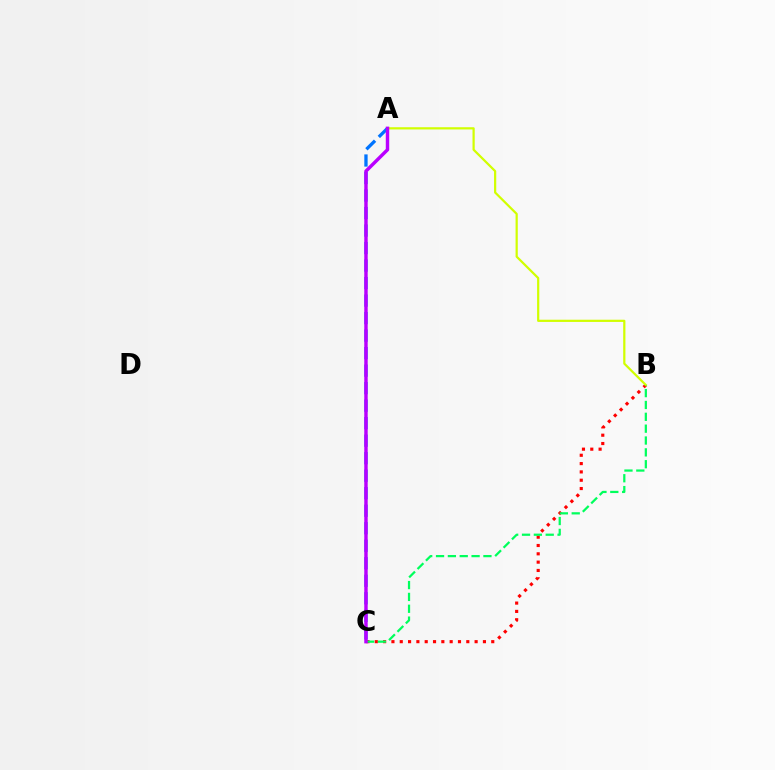{('B', 'C'): [{'color': '#ff0000', 'line_style': 'dotted', 'thickness': 2.26}, {'color': '#00ff5c', 'line_style': 'dashed', 'thickness': 1.61}], ('A', 'B'): [{'color': '#d1ff00', 'line_style': 'solid', 'thickness': 1.59}], ('A', 'C'): [{'color': '#0074ff', 'line_style': 'dashed', 'thickness': 2.38}, {'color': '#b900ff', 'line_style': 'solid', 'thickness': 2.47}]}